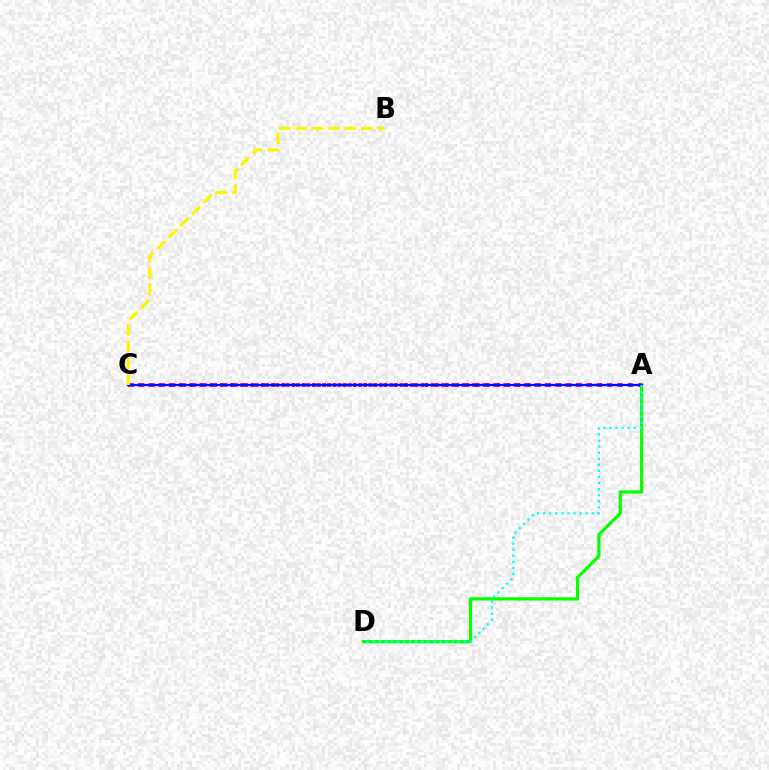{('A', 'D'): [{'color': '#08ff00', 'line_style': 'solid', 'thickness': 2.34}, {'color': '#00fff6', 'line_style': 'dotted', 'thickness': 1.65}], ('A', 'C'): [{'color': '#ff0000', 'line_style': 'dotted', 'thickness': 2.78}, {'color': '#ee00ff', 'line_style': 'dotted', 'thickness': 2.82}, {'color': '#0010ff', 'line_style': 'solid', 'thickness': 1.63}], ('B', 'C'): [{'color': '#fcf500', 'line_style': 'dashed', 'thickness': 2.23}]}